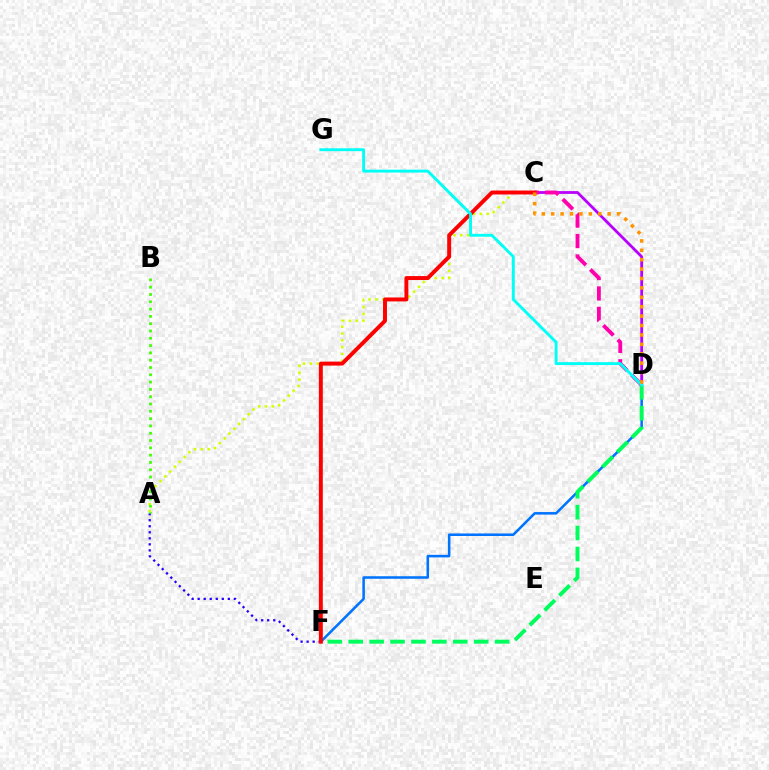{('D', 'F'): [{'color': '#0074ff', 'line_style': 'solid', 'thickness': 1.84}, {'color': '#00ff5c', 'line_style': 'dashed', 'thickness': 2.84}], ('C', 'D'): [{'color': '#b900ff', 'line_style': 'solid', 'thickness': 2.01}, {'color': '#ff00ac', 'line_style': 'dashed', 'thickness': 2.77}, {'color': '#ff9400', 'line_style': 'dotted', 'thickness': 2.55}], ('A', 'F'): [{'color': '#2500ff', 'line_style': 'dotted', 'thickness': 1.64}], ('A', 'C'): [{'color': '#d1ff00', 'line_style': 'dotted', 'thickness': 1.85}], ('A', 'B'): [{'color': '#3dff00', 'line_style': 'dotted', 'thickness': 1.98}], ('C', 'F'): [{'color': '#ff0000', 'line_style': 'solid', 'thickness': 2.84}], ('D', 'G'): [{'color': '#00fff6', 'line_style': 'solid', 'thickness': 2.09}]}